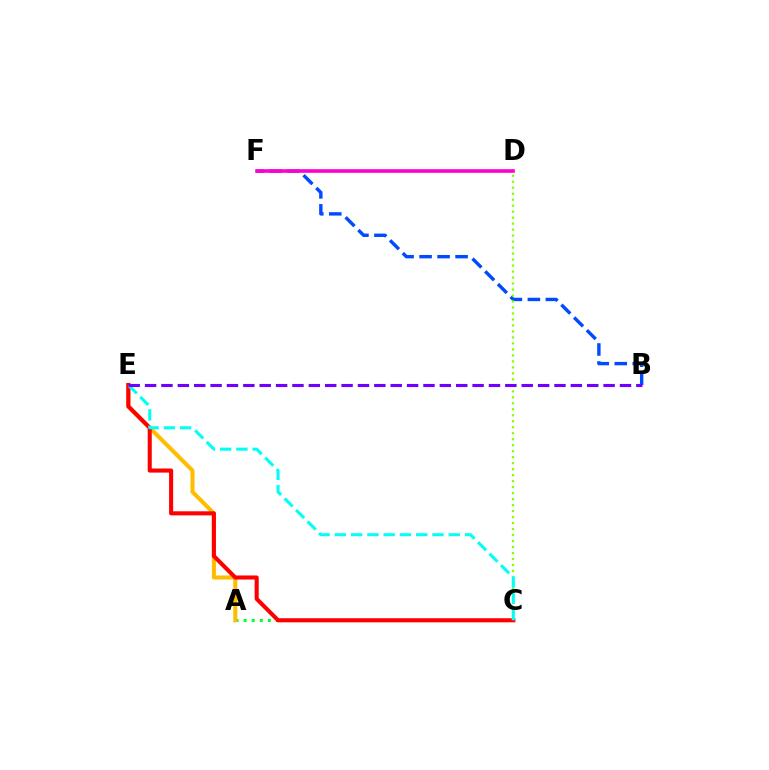{('B', 'F'): [{'color': '#004bff', 'line_style': 'dashed', 'thickness': 2.45}], ('A', 'C'): [{'color': '#00ff39', 'line_style': 'dotted', 'thickness': 2.19}], ('A', 'E'): [{'color': '#ffbd00', 'line_style': 'solid', 'thickness': 2.93}], ('C', 'E'): [{'color': '#ff0000', 'line_style': 'solid', 'thickness': 2.94}, {'color': '#00fff6', 'line_style': 'dashed', 'thickness': 2.21}], ('C', 'D'): [{'color': '#84ff00', 'line_style': 'dotted', 'thickness': 1.63}], ('B', 'E'): [{'color': '#7200ff', 'line_style': 'dashed', 'thickness': 2.22}], ('D', 'F'): [{'color': '#ff00cf', 'line_style': 'solid', 'thickness': 2.61}]}